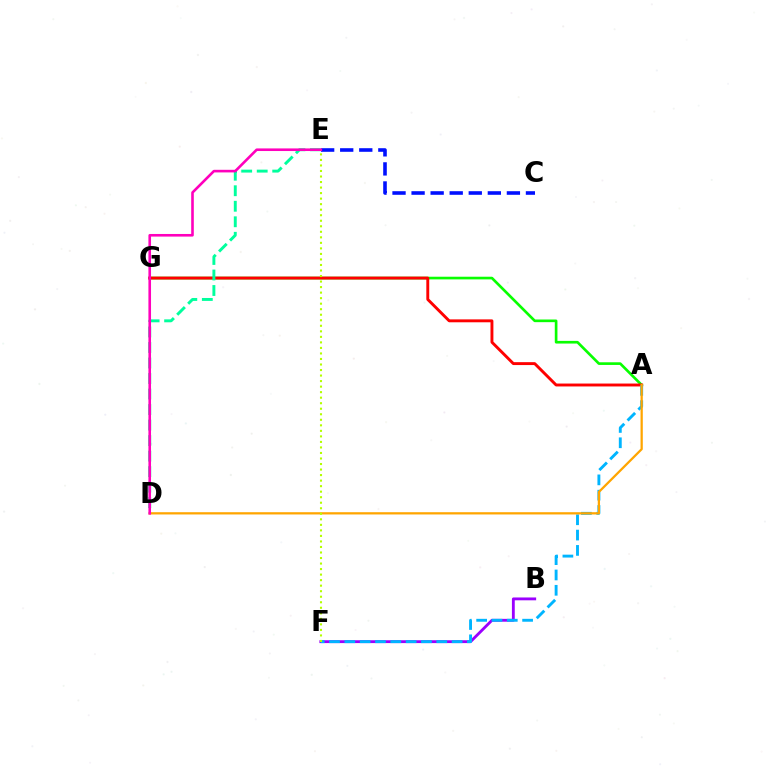{('B', 'F'): [{'color': '#9b00ff', 'line_style': 'solid', 'thickness': 2.04}], ('A', 'G'): [{'color': '#08ff00', 'line_style': 'solid', 'thickness': 1.92}, {'color': '#ff0000', 'line_style': 'solid', 'thickness': 2.09}], ('C', 'E'): [{'color': '#0010ff', 'line_style': 'dashed', 'thickness': 2.59}], ('A', 'F'): [{'color': '#00b5ff', 'line_style': 'dashed', 'thickness': 2.08}], ('D', 'E'): [{'color': '#00ff9d', 'line_style': 'dashed', 'thickness': 2.11}, {'color': '#ff00bd', 'line_style': 'solid', 'thickness': 1.88}], ('A', 'D'): [{'color': '#ffa500', 'line_style': 'solid', 'thickness': 1.63}], ('E', 'F'): [{'color': '#b3ff00', 'line_style': 'dotted', 'thickness': 1.5}]}